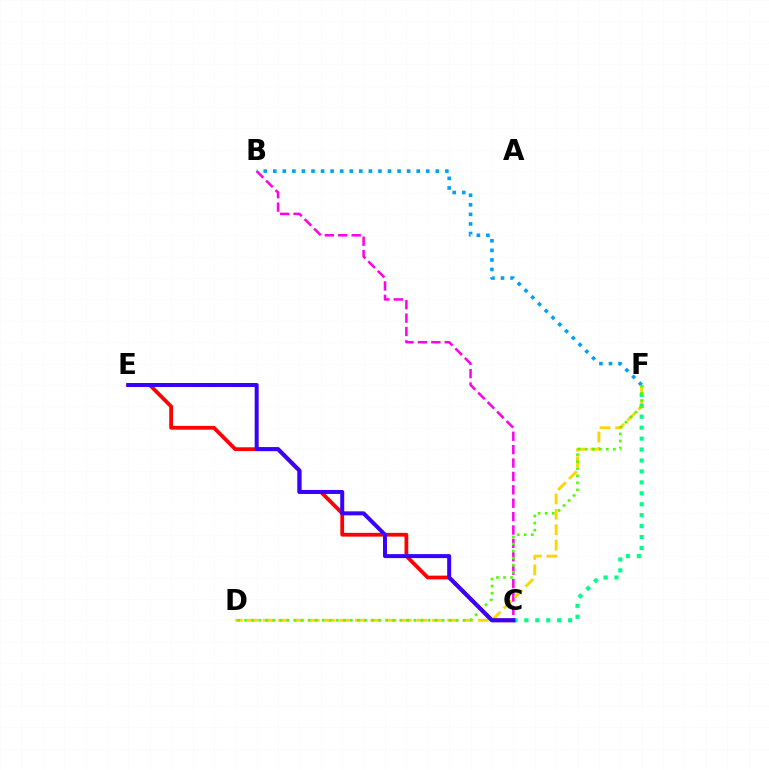{('B', 'F'): [{'color': '#009eff', 'line_style': 'dotted', 'thickness': 2.6}], ('B', 'C'): [{'color': '#ff00ed', 'line_style': 'dashed', 'thickness': 1.82}], ('D', 'F'): [{'color': '#ffd500', 'line_style': 'dashed', 'thickness': 2.09}, {'color': '#4fff00', 'line_style': 'dotted', 'thickness': 1.92}], ('C', 'F'): [{'color': '#00ff86', 'line_style': 'dotted', 'thickness': 2.97}], ('C', 'E'): [{'color': '#ff0000', 'line_style': 'solid', 'thickness': 2.72}, {'color': '#3700ff', 'line_style': 'solid', 'thickness': 2.87}]}